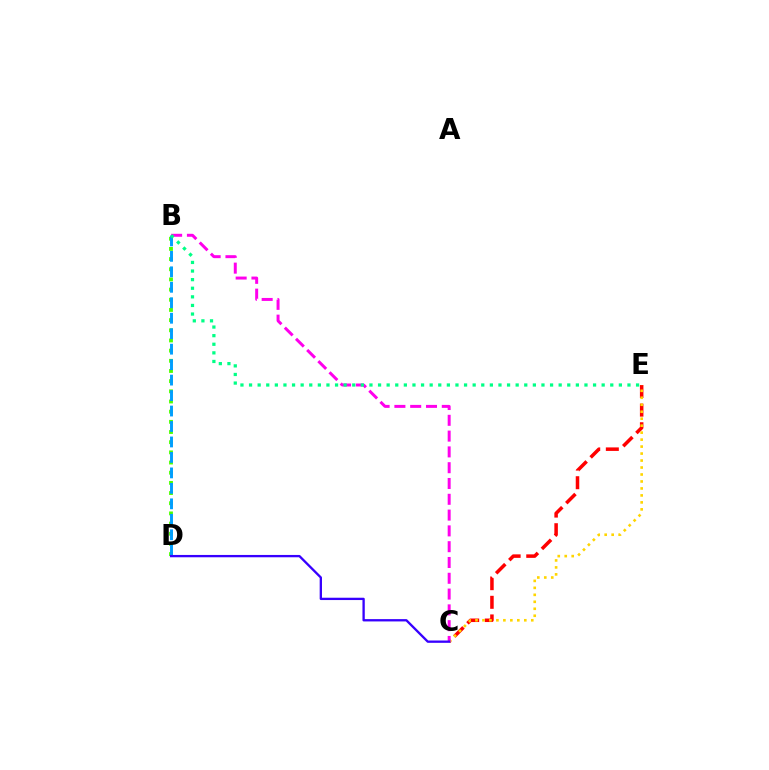{('B', 'D'): [{'color': '#4fff00', 'line_style': 'dotted', 'thickness': 2.76}, {'color': '#009eff', 'line_style': 'dashed', 'thickness': 2.1}], ('C', 'E'): [{'color': '#ff0000', 'line_style': 'dashed', 'thickness': 2.53}, {'color': '#ffd500', 'line_style': 'dotted', 'thickness': 1.89}], ('B', 'C'): [{'color': '#ff00ed', 'line_style': 'dashed', 'thickness': 2.15}], ('B', 'E'): [{'color': '#00ff86', 'line_style': 'dotted', 'thickness': 2.34}], ('C', 'D'): [{'color': '#3700ff', 'line_style': 'solid', 'thickness': 1.67}]}